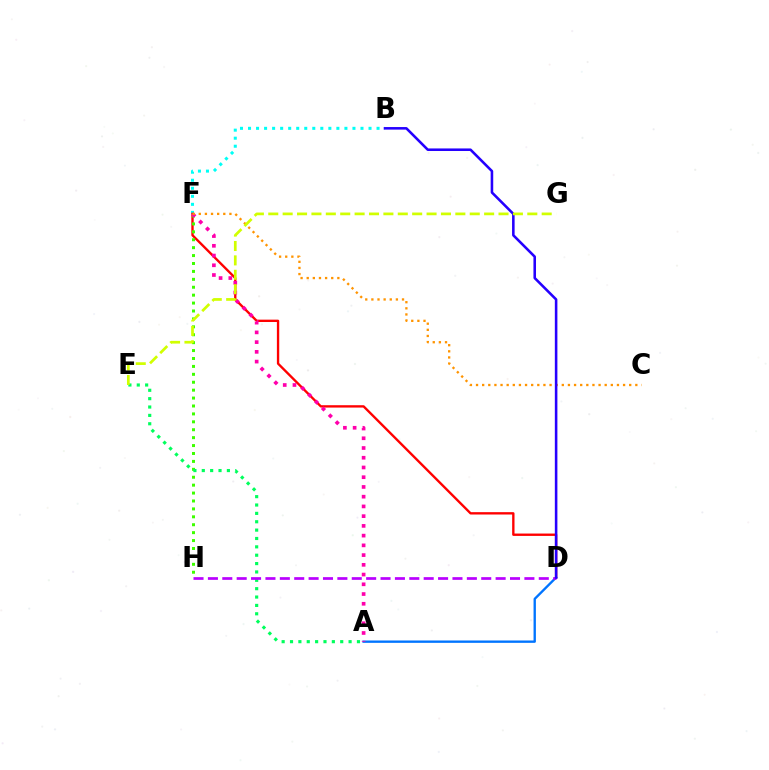{('B', 'F'): [{'color': '#00fff6', 'line_style': 'dotted', 'thickness': 2.18}], ('D', 'F'): [{'color': '#ff0000', 'line_style': 'solid', 'thickness': 1.7}], ('F', 'H'): [{'color': '#3dff00', 'line_style': 'dotted', 'thickness': 2.15}], ('A', 'E'): [{'color': '#00ff5c', 'line_style': 'dotted', 'thickness': 2.27}], ('A', 'D'): [{'color': '#0074ff', 'line_style': 'solid', 'thickness': 1.7}], ('A', 'F'): [{'color': '#ff00ac', 'line_style': 'dotted', 'thickness': 2.65}], ('C', 'F'): [{'color': '#ff9400', 'line_style': 'dotted', 'thickness': 1.66}], ('D', 'H'): [{'color': '#b900ff', 'line_style': 'dashed', 'thickness': 1.95}], ('B', 'D'): [{'color': '#2500ff', 'line_style': 'solid', 'thickness': 1.85}], ('E', 'G'): [{'color': '#d1ff00', 'line_style': 'dashed', 'thickness': 1.96}]}